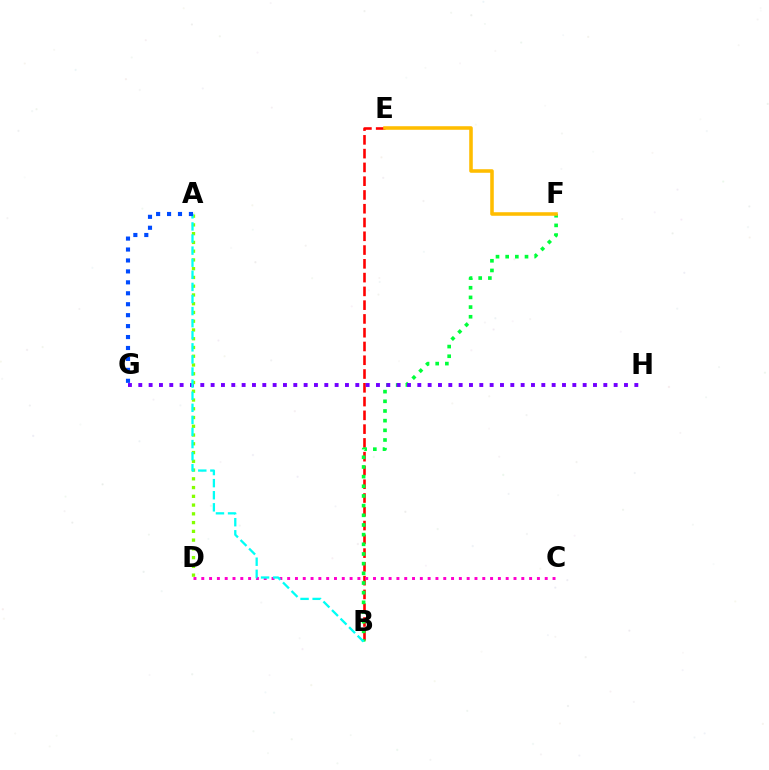{('B', 'E'): [{'color': '#ff0000', 'line_style': 'dashed', 'thickness': 1.87}], ('B', 'F'): [{'color': '#00ff39', 'line_style': 'dotted', 'thickness': 2.63}], ('G', 'H'): [{'color': '#7200ff', 'line_style': 'dotted', 'thickness': 2.81}], ('E', 'F'): [{'color': '#ffbd00', 'line_style': 'solid', 'thickness': 2.57}], ('A', 'D'): [{'color': '#84ff00', 'line_style': 'dotted', 'thickness': 2.38}], ('C', 'D'): [{'color': '#ff00cf', 'line_style': 'dotted', 'thickness': 2.12}], ('A', 'B'): [{'color': '#00fff6', 'line_style': 'dashed', 'thickness': 1.64}], ('A', 'G'): [{'color': '#004bff', 'line_style': 'dotted', 'thickness': 2.97}]}